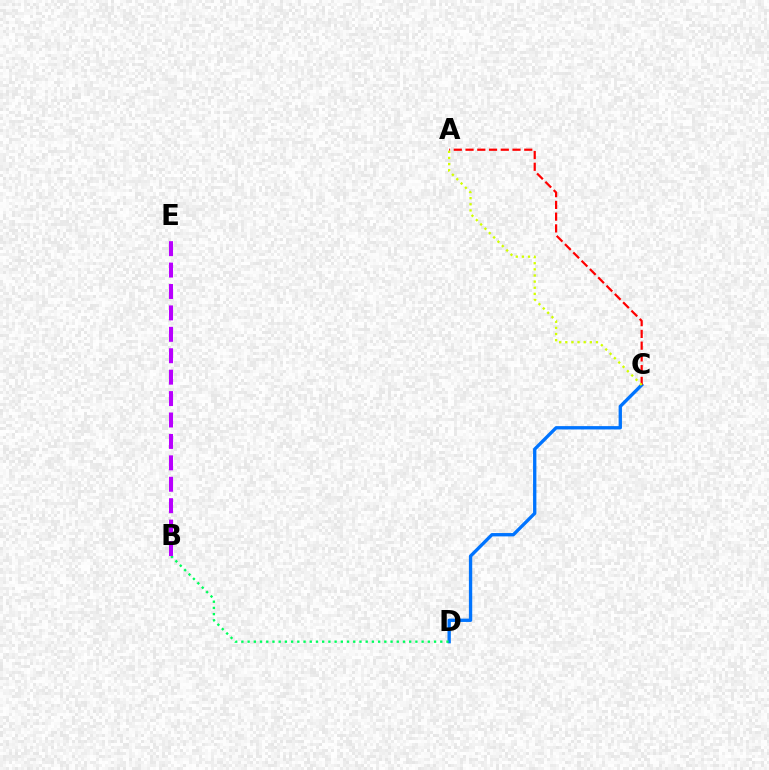{('C', 'D'): [{'color': '#0074ff', 'line_style': 'solid', 'thickness': 2.4}], ('B', 'D'): [{'color': '#00ff5c', 'line_style': 'dotted', 'thickness': 1.69}], ('A', 'C'): [{'color': '#ff0000', 'line_style': 'dashed', 'thickness': 1.6}, {'color': '#d1ff00', 'line_style': 'dotted', 'thickness': 1.66}], ('B', 'E'): [{'color': '#b900ff', 'line_style': 'dashed', 'thickness': 2.91}]}